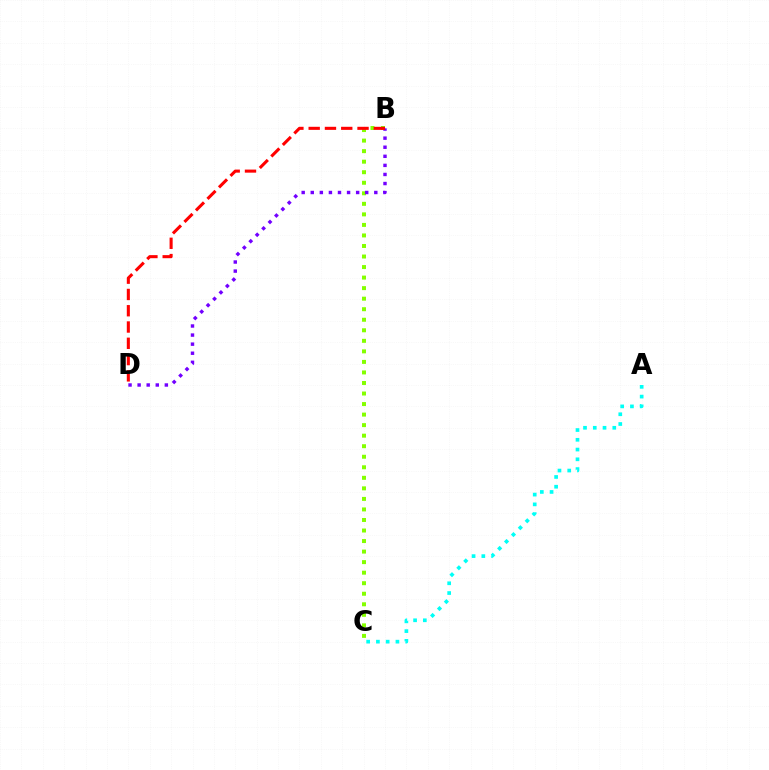{('B', 'C'): [{'color': '#84ff00', 'line_style': 'dotted', 'thickness': 2.86}], ('B', 'D'): [{'color': '#7200ff', 'line_style': 'dotted', 'thickness': 2.47}, {'color': '#ff0000', 'line_style': 'dashed', 'thickness': 2.21}], ('A', 'C'): [{'color': '#00fff6', 'line_style': 'dotted', 'thickness': 2.65}]}